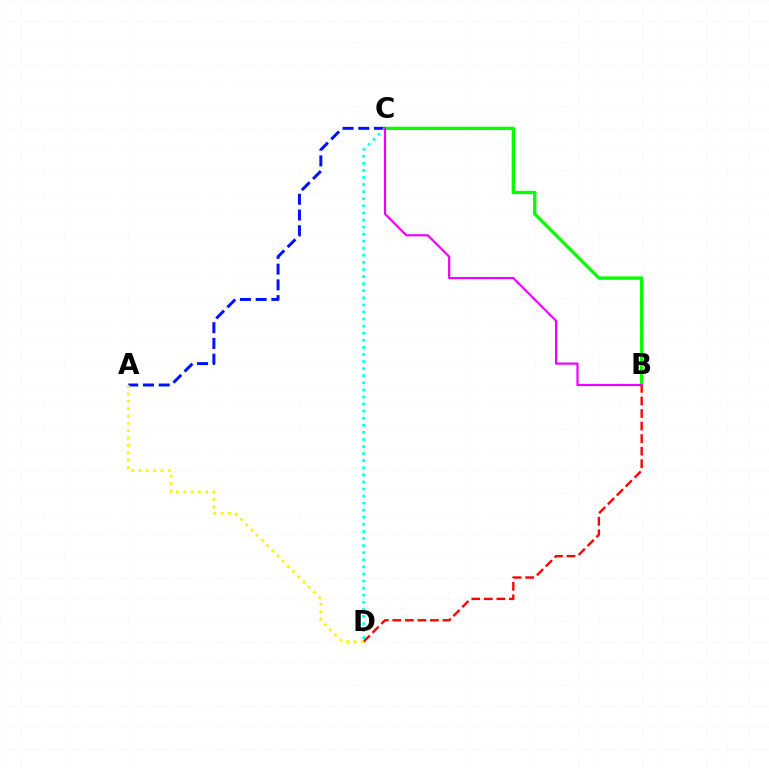{('A', 'C'): [{'color': '#0010ff', 'line_style': 'dashed', 'thickness': 2.14}], ('B', 'C'): [{'color': '#08ff00', 'line_style': 'solid', 'thickness': 2.41}, {'color': '#ee00ff', 'line_style': 'solid', 'thickness': 1.59}], ('B', 'D'): [{'color': '#ff0000', 'line_style': 'dashed', 'thickness': 1.7}], ('C', 'D'): [{'color': '#00fff6', 'line_style': 'dotted', 'thickness': 1.92}], ('A', 'D'): [{'color': '#fcf500', 'line_style': 'dotted', 'thickness': 2.0}]}